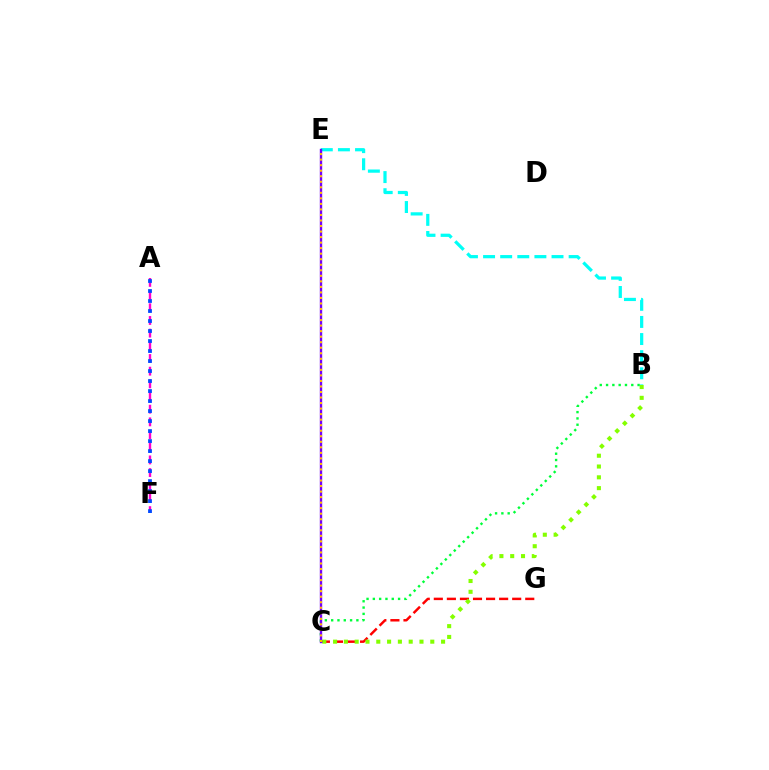{('C', 'G'): [{'color': '#ff0000', 'line_style': 'dashed', 'thickness': 1.77}], ('B', 'E'): [{'color': '#00fff6', 'line_style': 'dashed', 'thickness': 2.32}], ('A', 'F'): [{'color': '#ff00cf', 'line_style': 'dashed', 'thickness': 1.72}, {'color': '#004bff', 'line_style': 'dotted', 'thickness': 2.72}], ('B', 'C'): [{'color': '#84ff00', 'line_style': 'dotted', 'thickness': 2.93}, {'color': '#00ff39', 'line_style': 'dotted', 'thickness': 1.71}], ('C', 'E'): [{'color': '#7200ff', 'line_style': 'solid', 'thickness': 1.71}, {'color': '#ffbd00', 'line_style': 'dotted', 'thickness': 1.5}]}